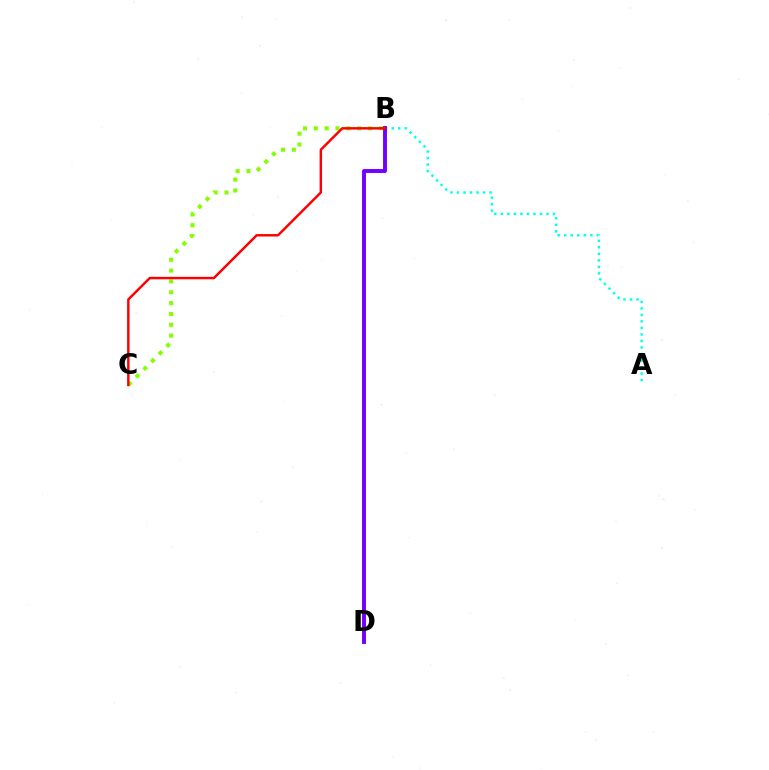{('B', 'C'): [{'color': '#84ff00', 'line_style': 'dotted', 'thickness': 2.95}, {'color': '#ff0000', 'line_style': 'solid', 'thickness': 1.77}], ('A', 'B'): [{'color': '#00fff6', 'line_style': 'dotted', 'thickness': 1.77}], ('B', 'D'): [{'color': '#7200ff', 'line_style': 'solid', 'thickness': 2.82}]}